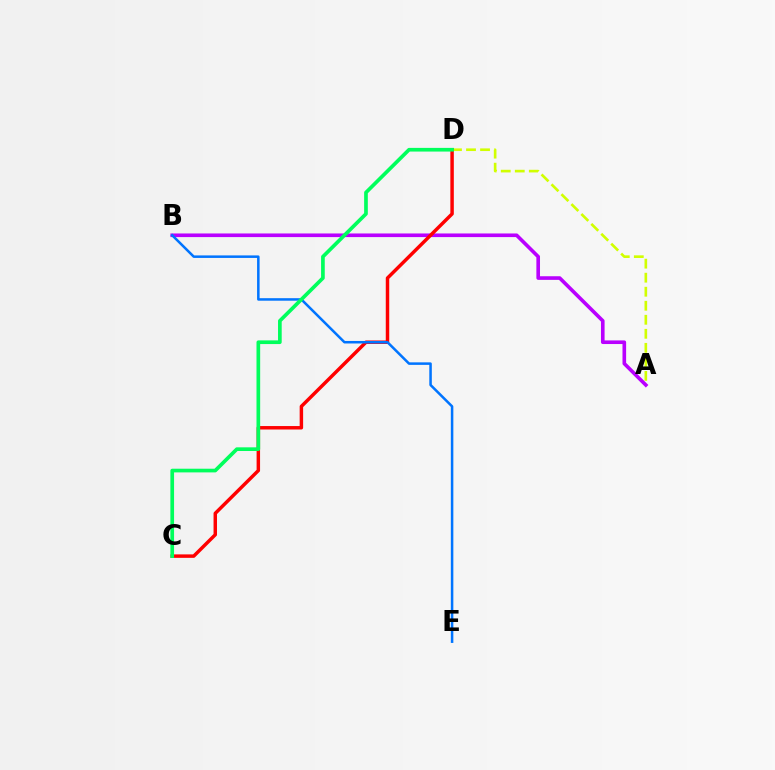{('A', 'B'): [{'color': '#b900ff', 'line_style': 'solid', 'thickness': 2.61}], ('A', 'D'): [{'color': '#d1ff00', 'line_style': 'dashed', 'thickness': 1.91}], ('C', 'D'): [{'color': '#ff0000', 'line_style': 'solid', 'thickness': 2.49}, {'color': '#00ff5c', 'line_style': 'solid', 'thickness': 2.65}], ('B', 'E'): [{'color': '#0074ff', 'line_style': 'solid', 'thickness': 1.81}]}